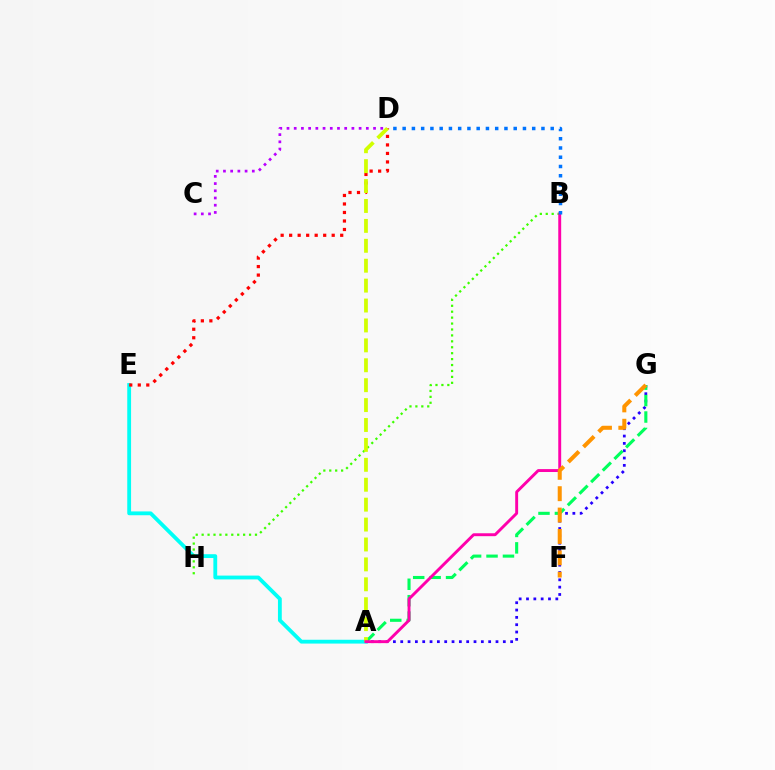{('A', 'G'): [{'color': '#2500ff', 'line_style': 'dotted', 'thickness': 1.99}, {'color': '#00ff5c', 'line_style': 'dashed', 'thickness': 2.23}], ('A', 'E'): [{'color': '#00fff6', 'line_style': 'solid', 'thickness': 2.75}], ('C', 'D'): [{'color': '#b900ff', 'line_style': 'dotted', 'thickness': 1.96}], ('B', 'H'): [{'color': '#3dff00', 'line_style': 'dotted', 'thickness': 1.61}], ('D', 'E'): [{'color': '#ff0000', 'line_style': 'dotted', 'thickness': 2.31}], ('A', 'D'): [{'color': '#d1ff00', 'line_style': 'dashed', 'thickness': 2.71}], ('A', 'B'): [{'color': '#ff00ac', 'line_style': 'solid', 'thickness': 2.1}], ('B', 'D'): [{'color': '#0074ff', 'line_style': 'dotted', 'thickness': 2.51}], ('F', 'G'): [{'color': '#ff9400', 'line_style': 'dashed', 'thickness': 2.9}]}